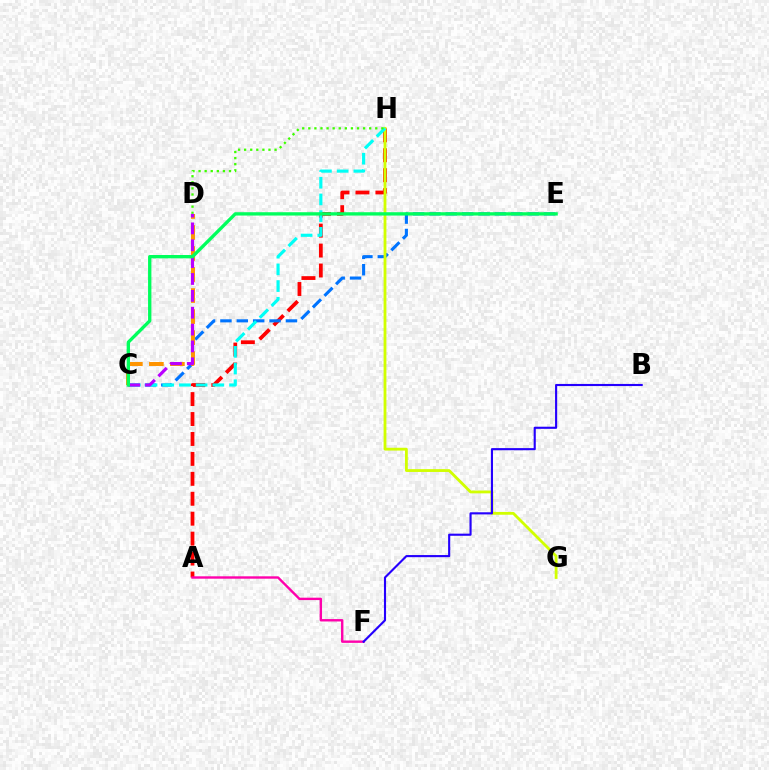{('A', 'H'): [{'color': '#ff0000', 'line_style': 'dashed', 'thickness': 2.71}], ('C', 'E'): [{'color': '#0074ff', 'line_style': 'dashed', 'thickness': 2.22}, {'color': '#00ff5c', 'line_style': 'solid', 'thickness': 2.4}], ('G', 'H'): [{'color': '#d1ff00', 'line_style': 'solid', 'thickness': 2.02}], ('C', 'H'): [{'color': '#00fff6', 'line_style': 'dashed', 'thickness': 2.27}], ('C', 'D'): [{'color': '#ff9400', 'line_style': 'dashed', 'thickness': 2.86}, {'color': '#b900ff', 'line_style': 'dashed', 'thickness': 2.29}], ('D', 'H'): [{'color': '#3dff00', 'line_style': 'dotted', 'thickness': 1.65}], ('A', 'F'): [{'color': '#ff00ac', 'line_style': 'solid', 'thickness': 1.72}], ('B', 'F'): [{'color': '#2500ff', 'line_style': 'solid', 'thickness': 1.53}]}